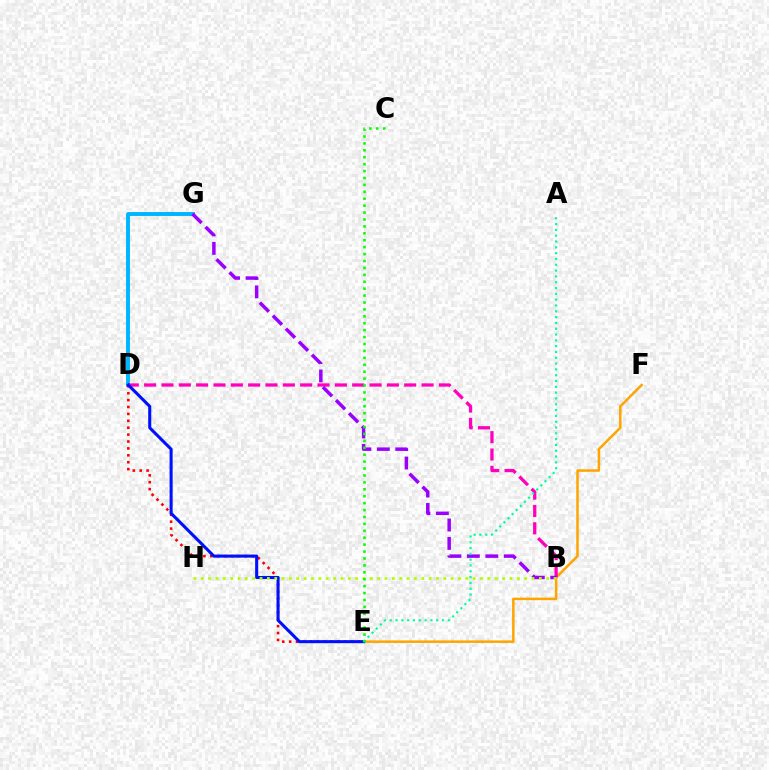{('D', 'G'): [{'color': '#00b5ff', 'line_style': 'solid', 'thickness': 2.83}], ('D', 'E'): [{'color': '#ff0000', 'line_style': 'dotted', 'thickness': 1.88}, {'color': '#0010ff', 'line_style': 'solid', 'thickness': 2.21}], ('E', 'F'): [{'color': '#ffa500', 'line_style': 'solid', 'thickness': 1.81}], ('B', 'D'): [{'color': '#ff00bd', 'line_style': 'dashed', 'thickness': 2.36}], ('B', 'G'): [{'color': '#9b00ff', 'line_style': 'dashed', 'thickness': 2.51}], ('A', 'E'): [{'color': '#00ff9d', 'line_style': 'dotted', 'thickness': 1.58}], ('B', 'H'): [{'color': '#b3ff00', 'line_style': 'dotted', 'thickness': 2.0}], ('C', 'E'): [{'color': '#08ff00', 'line_style': 'dotted', 'thickness': 1.88}]}